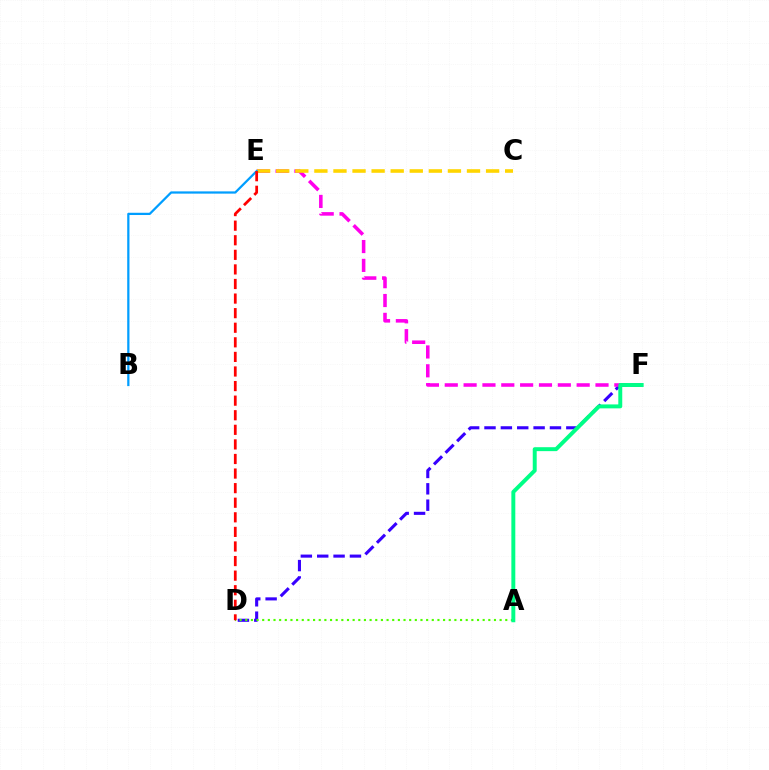{('D', 'F'): [{'color': '#3700ff', 'line_style': 'dashed', 'thickness': 2.22}], ('E', 'F'): [{'color': '#ff00ed', 'line_style': 'dashed', 'thickness': 2.56}], ('A', 'D'): [{'color': '#4fff00', 'line_style': 'dotted', 'thickness': 1.54}], ('C', 'E'): [{'color': '#ffd500', 'line_style': 'dashed', 'thickness': 2.59}], ('A', 'F'): [{'color': '#00ff86', 'line_style': 'solid', 'thickness': 2.84}], ('B', 'E'): [{'color': '#009eff', 'line_style': 'solid', 'thickness': 1.61}], ('D', 'E'): [{'color': '#ff0000', 'line_style': 'dashed', 'thickness': 1.98}]}